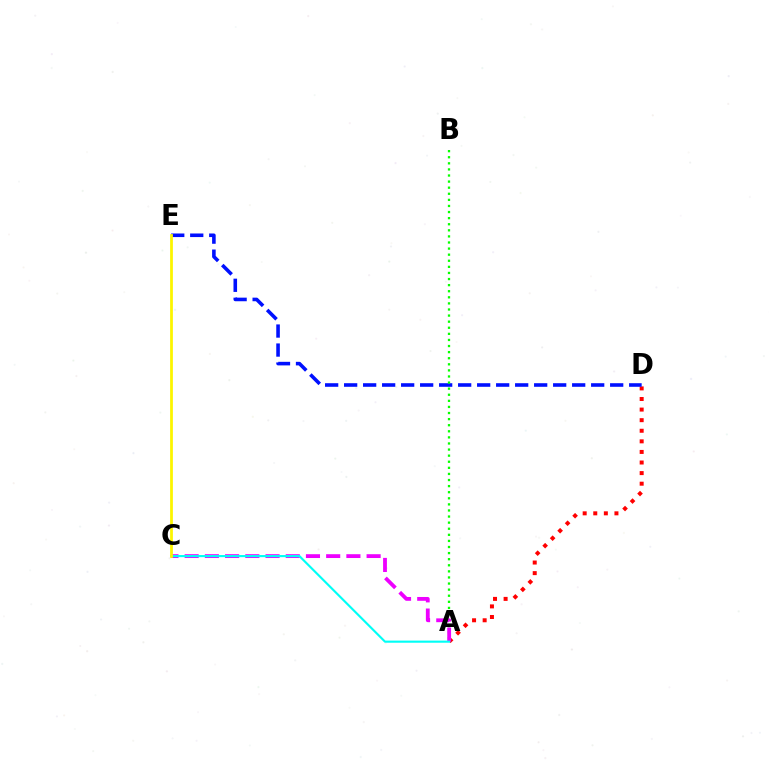{('A', 'D'): [{'color': '#ff0000', 'line_style': 'dotted', 'thickness': 2.88}], ('D', 'E'): [{'color': '#0010ff', 'line_style': 'dashed', 'thickness': 2.58}], ('A', 'B'): [{'color': '#08ff00', 'line_style': 'dotted', 'thickness': 1.65}], ('A', 'C'): [{'color': '#ee00ff', 'line_style': 'dashed', 'thickness': 2.75}, {'color': '#00fff6', 'line_style': 'solid', 'thickness': 1.54}], ('C', 'E'): [{'color': '#fcf500', 'line_style': 'solid', 'thickness': 1.99}]}